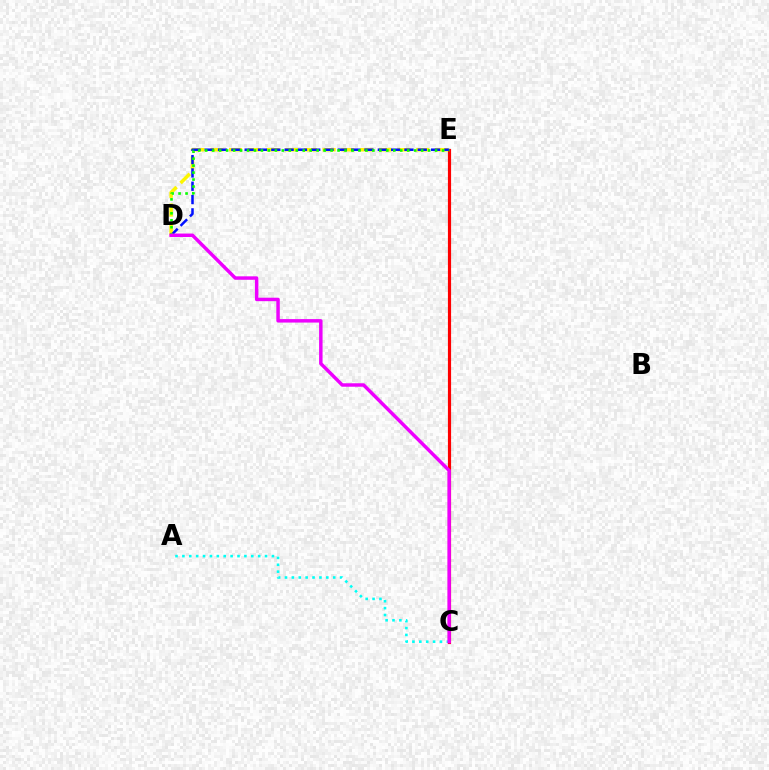{('C', 'E'): [{'color': '#ff0000', 'line_style': 'solid', 'thickness': 2.28}], ('D', 'E'): [{'color': '#fcf500', 'line_style': 'dashed', 'thickness': 2.54}, {'color': '#0010ff', 'line_style': 'dashed', 'thickness': 1.81}, {'color': '#08ff00', 'line_style': 'dotted', 'thickness': 1.89}], ('A', 'C'): [{'color': '#00fff6', 'line_style': 'dotted', 'thickness': 1.87}], ('C', 'D'): [{'color': '#ee00ff', 'line_style': 'solid', 'thickness': 2.49}]}